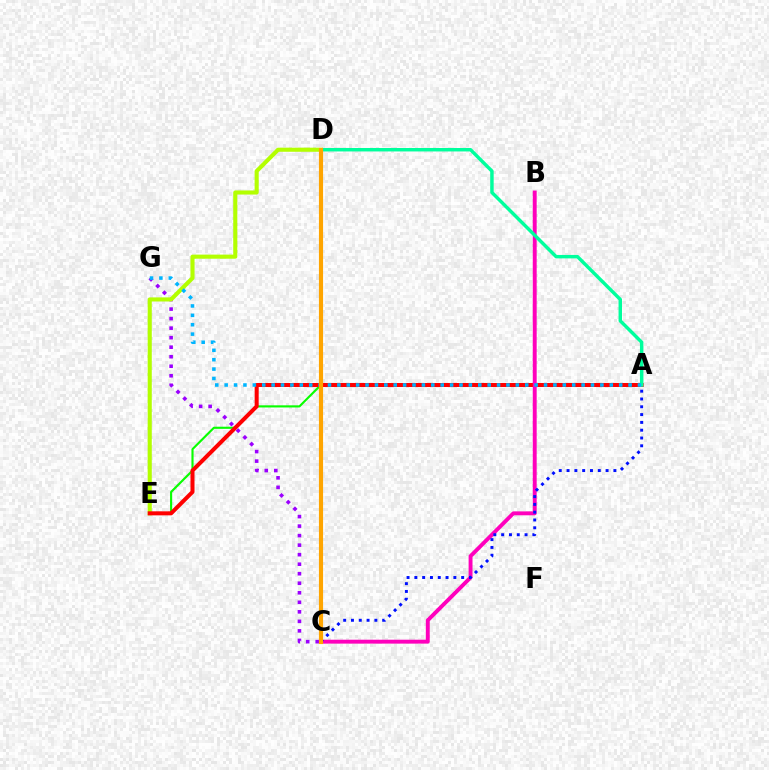{('A', 'E'): [{'color': '#08ff00', 'line_style': 'solid', 'thickness': 1.54}, {'color': '#ff0000', 'line_style': 'solid', 'thickness': 2.89}], ('C', 'G'): [{'color': '#9b00ff', 'line_style': 'dotted', 'thickness': 2.59}], ('D', 'E'): [{'color': '#b3ff00', 'line_style': 'solid', 'thickness': 2.95}], ('B', 'C'): [{'color': '#ff00bd', 'line_style': 'solid', 'thickness': 2.81}], ('A', 'D'): [{'color': '#00ff9d', 'line_style': 'solid', 'thickness': 2.48}], ('A', 'C'): [{'color': '#0010ff', 'line_style': 'dotted', 'thickness': 2.12}], ('A', 'G'): [{'color': '#00b5ff', 'line_style': 'dotted', 'thickness': 2.55}], ('C', 'D'): [{'color': '#ffa500', 'line_style': 'solid', 'thickness': 2.98}]}